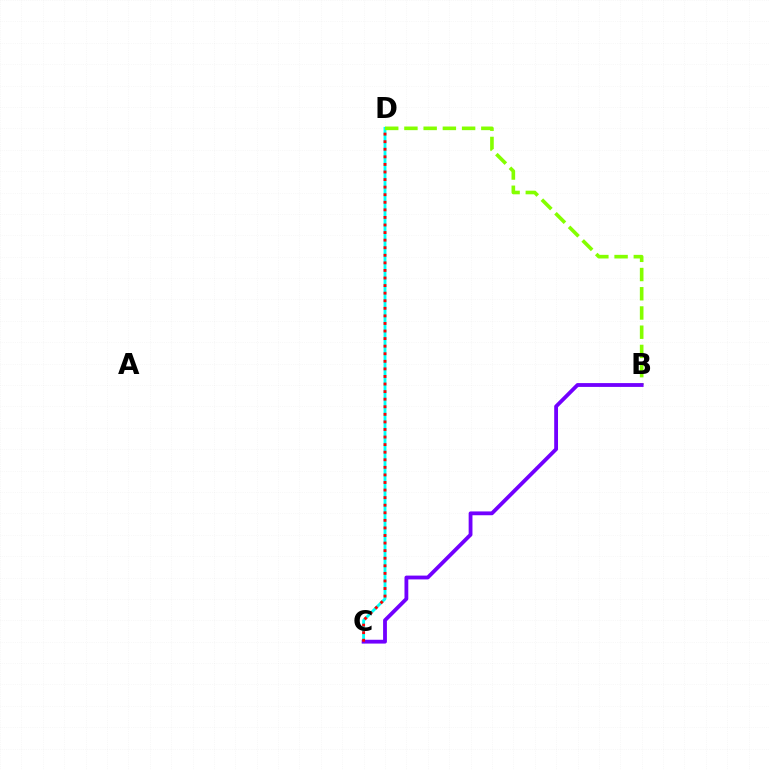{('C', 'D'): [{'color': '#00fff6', 'line_style': 'solid', 'thickness': 2.06}, {'color': '#ff0000', 'line_style': 'dotted', 'thickness': 2.06}], ('B', 'D'): [{'color': '#84ff00', 'line_style': 'dashed', 'thickness': 2.61}], ('B', 'C'): [{'color': '#7200ff', 'line_style': 'solid', 'thickness': 2.75}]}